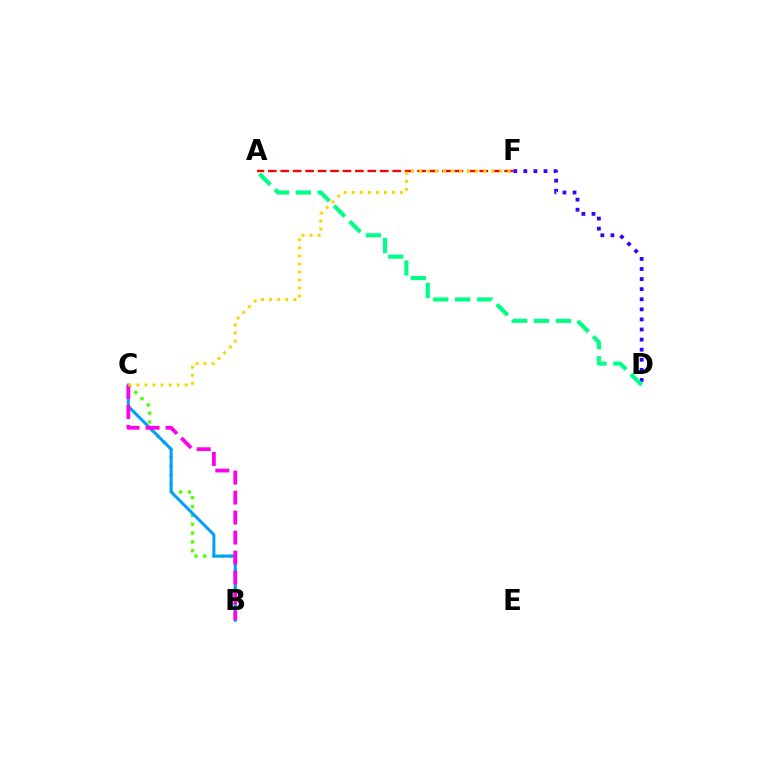{('B', 'C'): [{'color': '#4fff00', 'line_style': 'dotted', 'thickness': 2.4}, {'color': '#009eff', 'line_style': 'solid', 'thickness': 2.16}, {'color': '#ff00ed', 'line_style': 'dashed', 'thickness': 2.72}], ('D', 'F'): [{'color': '#3700ff', 'line_style': 'dotted', 'thickness': 2.74}], ('A', 'F'): [{'color': '#ff0000', 'line_style': 'dashed', 'thickness': 1.69}], ('C', 'F'): [{'color': '#ffd500', 'line_style': 'dotted', 'thickness': 2.19}], ('A', 'D'): [{'color': '#00ff86', 'line_style': 'dashed', 'thickness': 2.98}]}